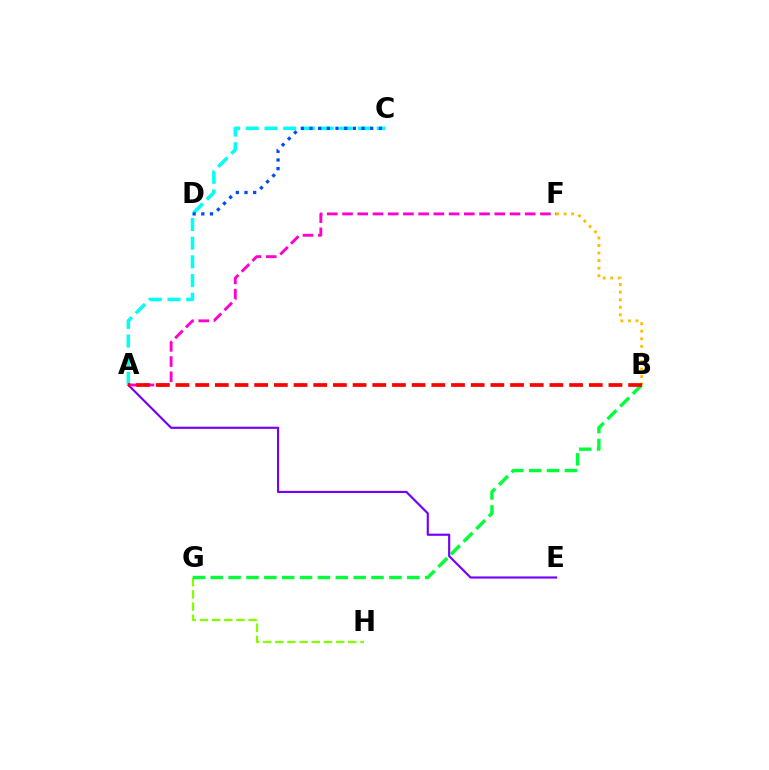{('A', 'E'): [{'color': '#7200ff', 'line_style': 'solid', 'thickness': 1.55}], ('G', 'H'): [{'color': '#84ff00', 'line_style': 'dashed', 'thickness': 1.65}], ('B', 'F'): [{'color': '#ffbd00', 'line_style': 'dotted', 'thickness': 2.05}], ('B', 'G'): [{'color': '#00ff39', 'line_style': 'dashed', 'thickness': 2.43}], ('A', 'C'): [{'color': '#00fff6', 'line_style': 'dashed', 'thickness': 2.54}], ('C', 'D'): [{'color': '#004bff', 'line_style': 'dotted', 'thickness': 2.36}], ('A', 'F'): [{'color': '#ff00cf', 'line_style': 'dashed', 'thickness': 2.07}], ('A', 'B'): [{'color': '#ff0000', 'line_style': 'dashed', 'thickness': 2.67}]}